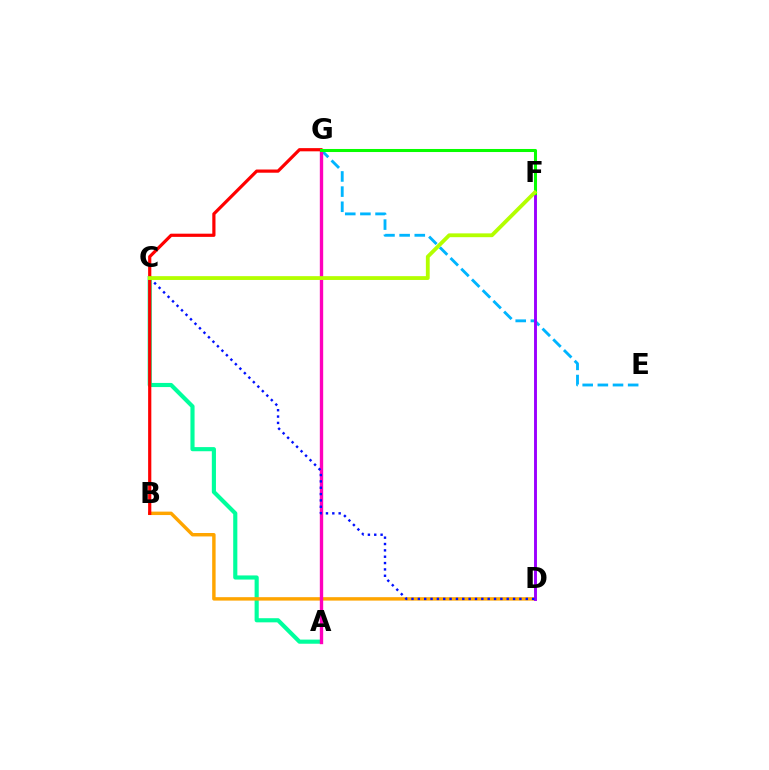{('A', 'C'): [{'color': '#00ff9d', 'line_style': 'solid', 'thickness': 2.98}], ('B', 'D'): [{'color': '#ffa500', 'line_style': 'solid', 'thickness': 2.47}], ('E', 'G'): [{'color': '#00b5ff', 'line_style': 'dashed', 'thickness': 2.06}], ('A', 'G'): [{'color': '#ff00bd', 'line_style': 'solid', 'thickness': 2.42}], ('D', 'F'): [{'color': '#9b00ff', 'line_style': 'solid', 'thickness': 2.1}], ('C', 'D'): [{'color': '#0010ff', 'line_style': 'dotted', 'thickness': 1.72}], ('B', 'G'): [{'color': '#ff0000', 'line_style': 'solid', 'thickness': 2.3}], ('F', 'G'): [{'color': '#08ff00', 'line_style': 'solid', 'thickness': 2.19}], ('C', 'F'): [{'color': '#b3ff00', 'line_style': 'solid', 'thickness': 2.74}]}